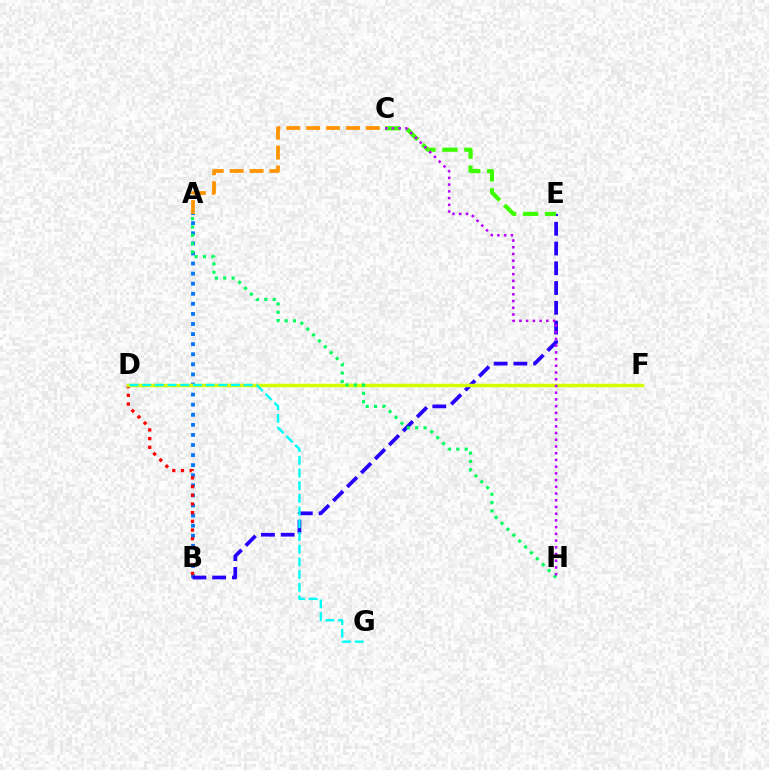{('A', 'B'): [{'color': '#0074ff', 'line_style': 'dotted', 'thickness': 2.74}], ('D', 'F'): [{'color': '#ff00ac', 'line_style': 'dotted', 'thickness': 2.13}, {'color': '#d1ff00', 'line_style': 'solid', 'thickness': 2.51}], ('B', 'E'): [{'color': '#2500ff', 'line_style': 'dashed', 'thickness': 2.68}], ('B', 'D'): [{'color': '#ff0000', 'line_style': 'dotted', 'thickness': 2.36}], ('C', 'E'): [{'color': '#3dff00', 'line_style': 'dashed', 'thickness': 2.99}], ('D', 'G'): [{'color': '#00fff6', 'line_style': 'dashed', 'thickness': 1.72}], ('A', 'C'): [{'color': '#ff9400', 'line_style': 'dashed', 'thickness': 2.71}], ('A', 'H'): [{'color': '#00ff5c', 'line_style': 'dotted', 'thickness': 2.26}], ('C', 'H'): [{'color': '#b900ff', 'line_style': 'dotted', 'thickness': 1.83}]}